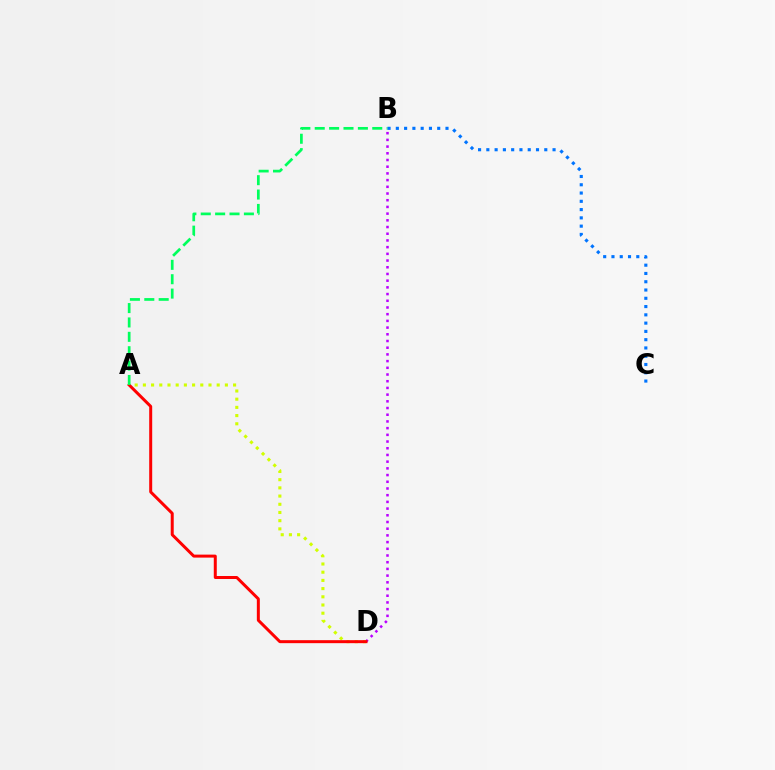{('B', 'D'): [{'color': '#b900ff', 'line_style': 'dotted', 'thickness': 1.82}], ('A', 'D'): [{'color': '#d1ff00', 'line_style': 'dotted', 'thickness': 2.23}, {'color': '#ff0000', 'line_style': 'solid', 'thickness': 2.15}], ('A', 'B'): [{'color': '#00ff5c', 'line_style': 'dashed', 'thickness': 1.95}], ('B', 'C'): [{'color': '#0074ff', 'line_style': 'dotted', 'thickness': 2.25}]}